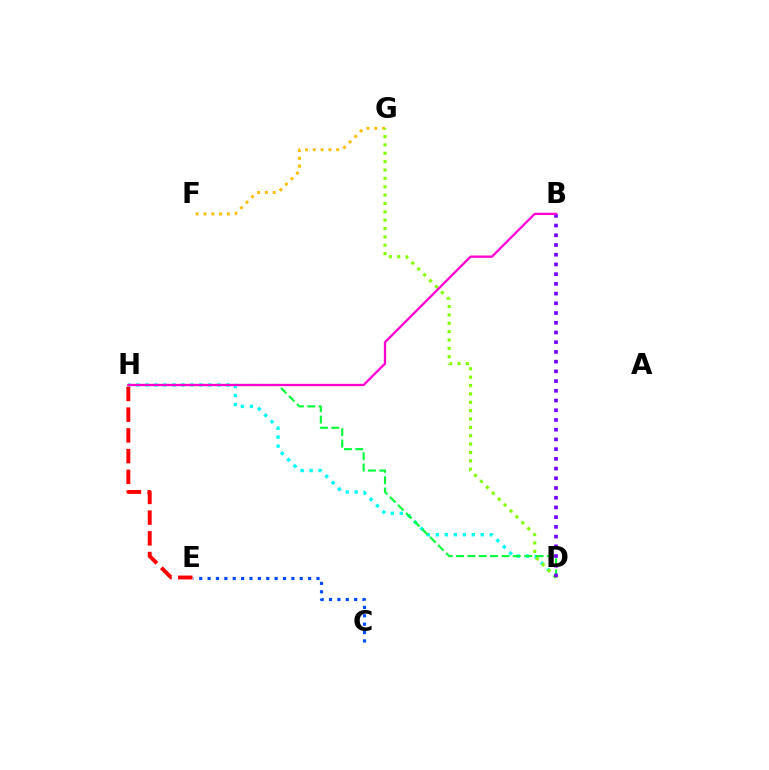{('D', 'H'): [{'color': '#00fff6', 'line_style': 'dotted', 'thickness': 2.44}, {'color': '#00ff39', 'line_style': 'dashed', 'thickness': 1.54}], ('F', 'G'): [{'color': '#ffbd00', 'line_style': 'dotted', 'thickness': 2.12}], ('D', 'G'): [{'color': '#84ff00', 'line_style': 'dotted', 'thickness': 2.27}], ('E', 'H'): [{'color': '#ff0000', 'line_style': 'dashed', 'thickness': 2.82}], ('C', 'E'): [{'color': '#004bff', 'line_style': 'dotted', 'thickness': 2.28}], ('B', 'D'): [{'color': '#7200ff', 'line_style': 'dotted', 'thickness': 2.64}], ('B', 'H'): [{'color': '#ff00cf', 'line_style': 'solid', 'thickness': 1.66}]}